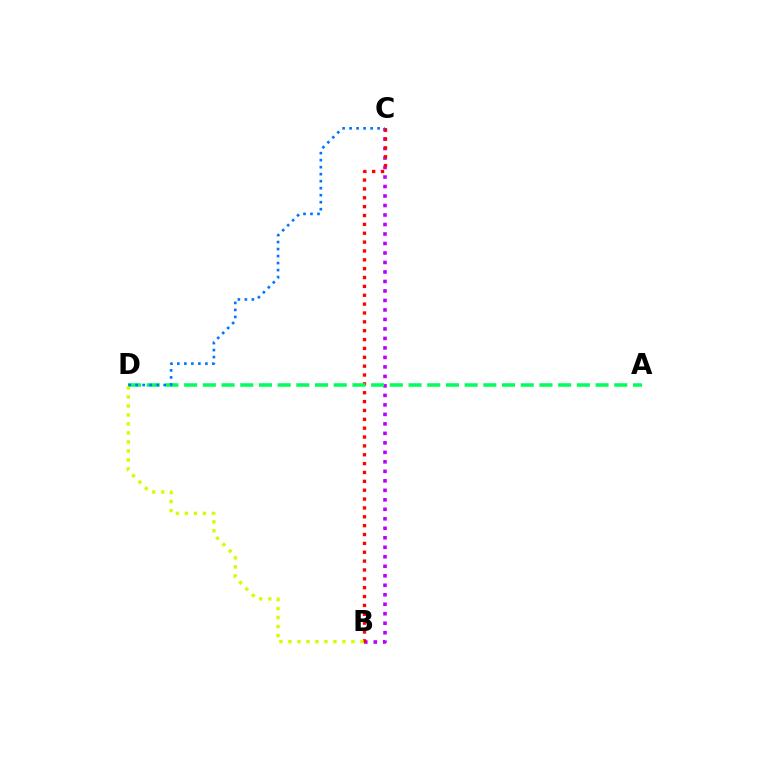{('B', 'C'): [{'color': '#b900ff', 'line_style': 'dotted', 'thickness': 2.58}, {'color': '#ff0000', 'line_style': 'dotted', 'thickness': 2.41}], ('A', 'D'): [{'color': '#00ff5c', 'line_style': 'dashed', 'thickness': 2.54}], ('B', 'D'): [{'color': '#d1ff00', 'line_style': 'dotted', 'thickness': 2.44}], ('C', 'D'): [{'color': '#0074ff', 'line_style': 'dotted', 'thickness': 1.9}]}